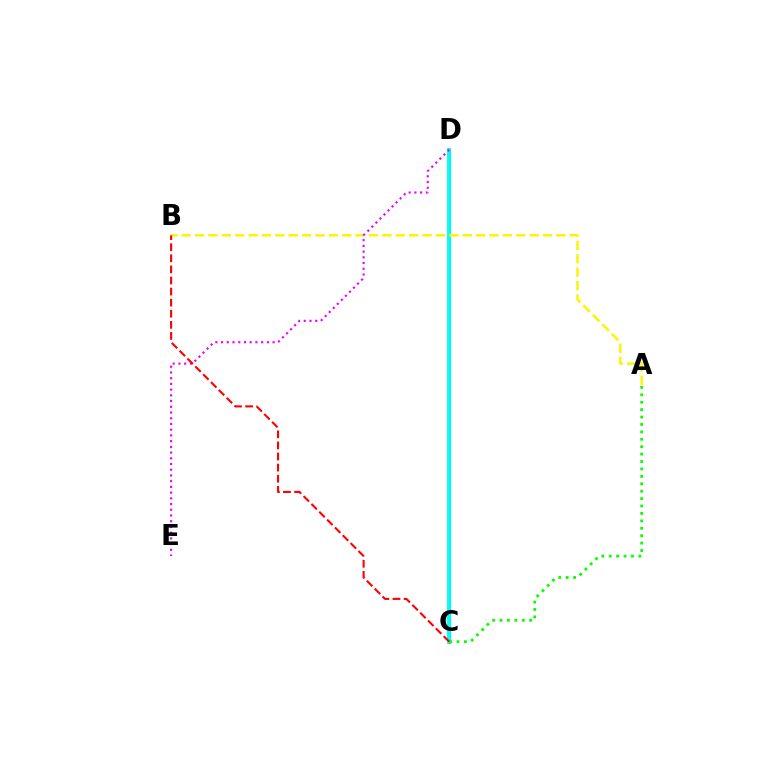{('C', 'D'): [{'color': '#0010ff', 'line_style': 'solid', 'thickness': 2.24}, {'color': '#00fff6', 'line_style': 'solid', 'thickness': 2.8}], ('A', 'B'): [{'color': '#fcf500', 'line_style': 'dashed', 'thickness': 1.82}], ('D', 'E'): [{'color': '#ee00ff', 'line_style': 'dotted', 'thickness': 1.55}], ('A', 'C'): [{'color': '#08ff00', 'line_style': 'dotted', 'thickness': 2.01}], ('B', 'C'): [{'color': '#ff0000', 'line_style': 'dashed', 'thickness': 1.51}]}